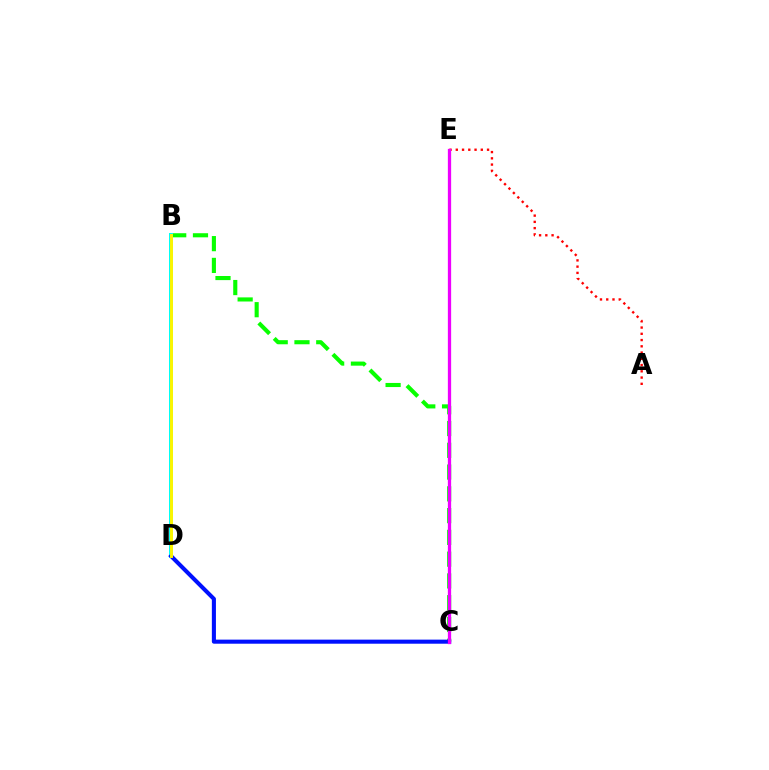{('B', 'C'): [{'color': '#08ff00', 'line_style': 'dashed', 'thickness': 2.96}], ('B', 'D'): [{'color': '#00fff6', 'line_style': 'solid', 'thickness': 2.88}, {'color': '#fcf500', 'line_style': 'solid', 'thickness': 2.13}], ('A', 'E'): [{'color': '#ff0000', 'line_style': 'dotted', 'thickness': 1.7}], ('C', 'D'): [{'color': '#0010ff', 'line_style': 'solid', 'thickness': 2.94}], ('C', 'E'): [{'color': '#ee00ff', 'line_style': 'solid', 'thickness': 2.36}]}